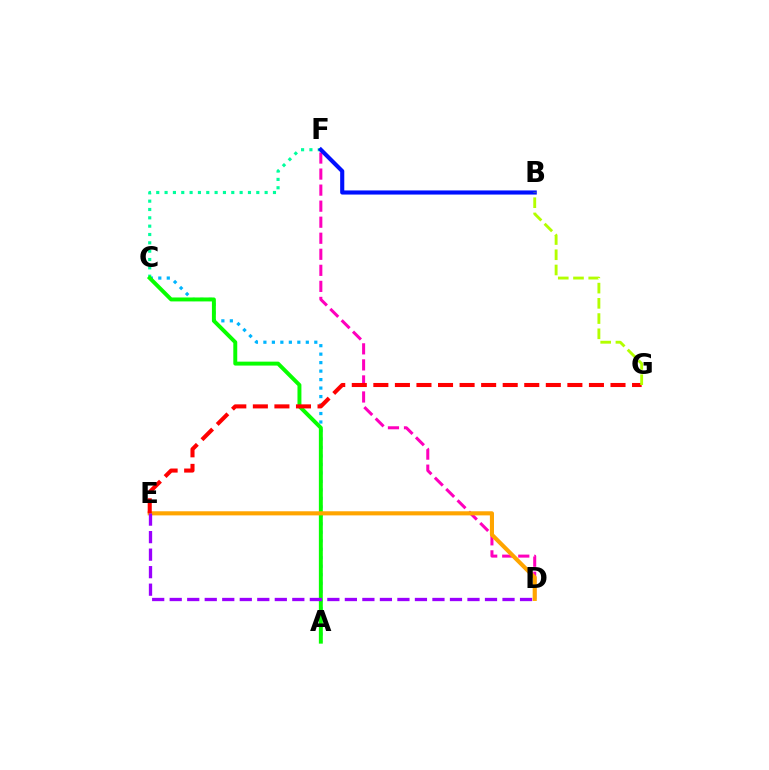{('A', 'C'): [{'color': '#00b5ff', 'line_style': 'dotted', 'thickness': 2.3}, {'color': '#08ff00', 'line_style': 'solid', 'thickness': 2.84}], ('C', 'F'): [{'color': '#00ff9d', 'line_style': 'dotted', 'thickness': 2.27}], ('D', 'F'): [{'color': '#ff00bd', 'line_style': 'dashed', 'thickness': 2.18}], ('D', 'E'): [{'color': '#ffa500', 'line_style': 'solid', 'thickness': 2.96}, {'color': '#9b00ff', 'line_style': 'dashed', 'thickness': 2.38}], ('B', 'F'): [{'color': '#0010ff', 'line_style': 'solid', 'thickness': 2.97}], ('E', 'G'): [{'color': '#ff0000', 'line_style': 'dashed', 'thickness': 2.93}], ('B', 'G'): [{'color': '#b3ff00', 'line_style': 'dashed', 'thickness': 2.07}]}